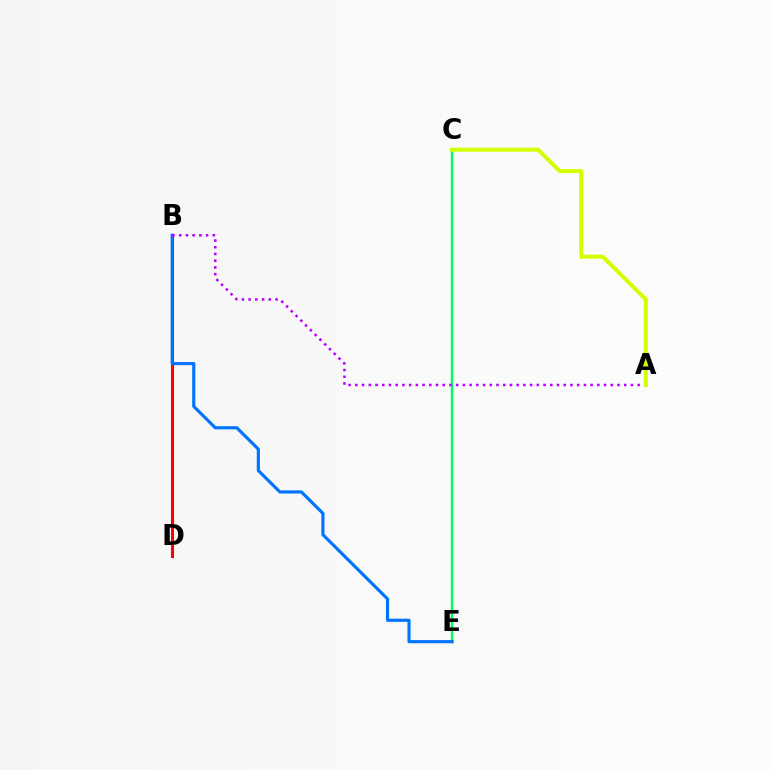{('C', 'E'): [{'color': '#00ff5c', 'line_style': 'solid', 'thickness': 1.77}], ('B', 'D'): [{'color': '#ff0000', 'line_style': 'solid', 'thickness': 2.21}], ('B', 'E'): [{'color': '#0074ff', 'line_style': 'solid', 'thickness': 2.27}], ('A', 'B'): [{'color': '#b900ff', 'line_style': 'dotted', 'thickness': 1.83}], ('A', 'C'): [{'color': '#d1ff00', 'line_style': 'solid', 'thickness': 2.9}]}